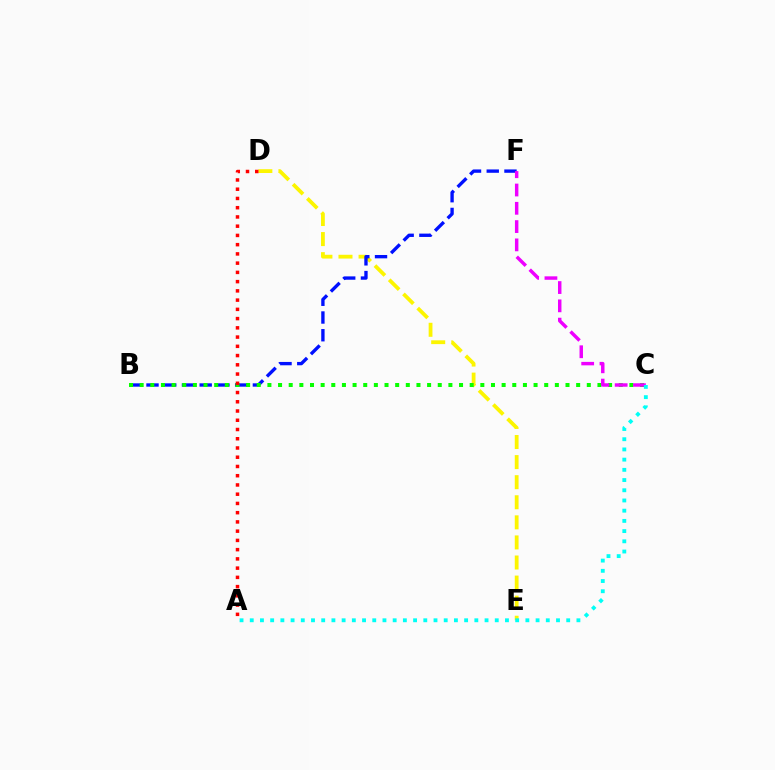{('D', 'E'): [{'color': '#fcf500', 'line_style': 'dashed', 'thickness': 2.73}], ('B', 'F'): [{'color': '#0010ff', 'line_style': 'dashed', 'thickness': 2.41}], ('B', 'C'): [{'color': '#08ff00', 'line_style': 'dotted', 'thickness': 2.89}], ('C', 'F'): [{'color': '#ee00ff', 'line_style': 'dashed', 'thickness': 2.48}], ('A', 'D'): [{'color': '#ff0000', 'line_style': 'dotted', 'thickness': 2.51}], ('A', 'C'): [{'color': '#00fff6', 'line_style': 'dotted', 'thickness': 2.77}]}